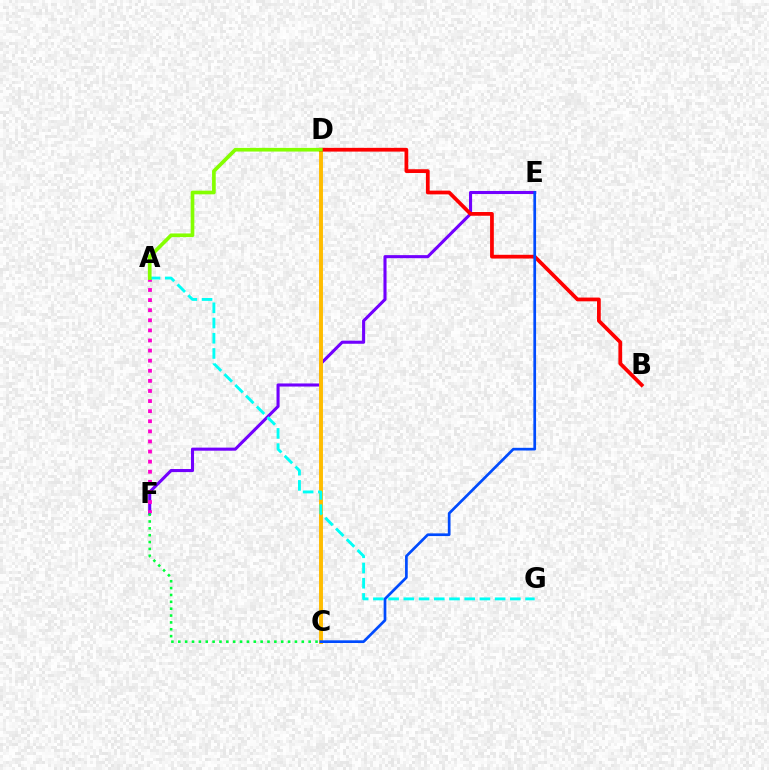{('E', 'F'): [{'color': '#7200ff', 'line_style': 'solid', 'thickness': 2.22}], ('C', 'D'): [{'color': '#ffbd00', 'line_style': 'solid', 'thickness': 2.83}], ('B', 'D'): [{'color': '#ff0000', 'line_style': 'solid', 'thickness': 2.7}], ('A', 'F'): [{'color': '#ff00cf', 'line_style': 'dotted', 'thickness': 2.74}], ('A', 'G'): [{'color': '#00fff6', 'line_style': 'dashed', 'thickness': 2.07}], ('C', 'E'): [{'color': '#004bff', 'line_style': 'solid', 'thickness': 1.95}], ('A', 'D'): [{'color': '#84ff00', 'line_style': 'solid', 'thickness': 2.64}], ('C', 'F'): [{'color': '#00ff39', 'line_style': 'dotted', 'thickness': 1.86}]}